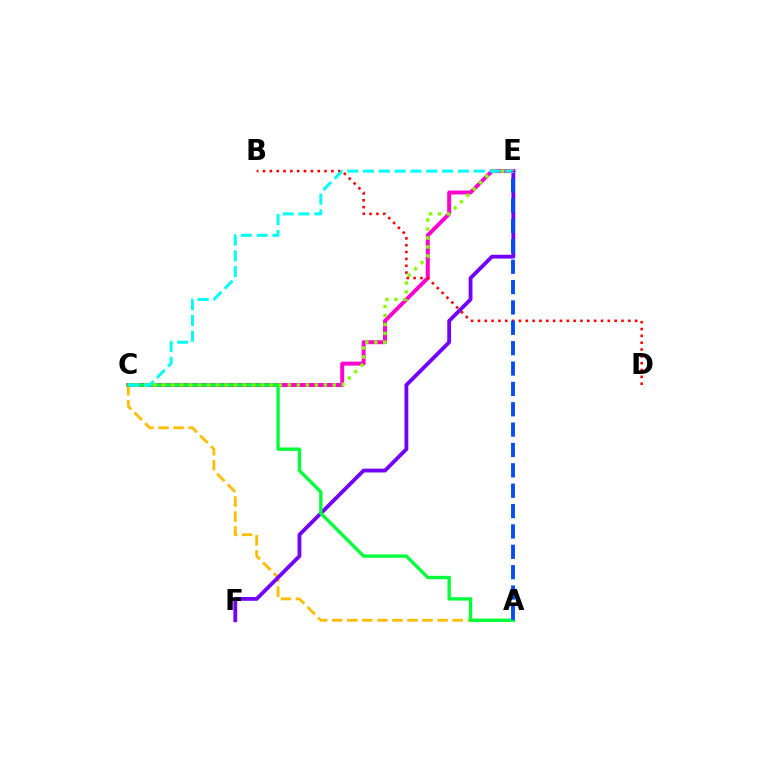{('A', 'C'): [{'color': '#ffbd00', 'line_style': 'dashed', 'thickness': 2.04}, {'color': '#00ff39', 'line_style': 'solid', 'thickness': 2.41}], ('E', 'F'): [{'color': '#7200ff', 'line_style': 'solid', 'thickness': 2.74}], ('C', 'E'): [{'color': '#ff00cf', 'line_style': 'solid', 'thickness': 2.84}, {'color': '#84ff00', 'line_style': 'dotted', 'thickness': 2.44}, {'color': '#00fff6', 'line_style': 'dashed', 'thickness': 2.15}], ('B', 'D'): [{'color': '#ff0000', 'line_style': 'dotted', 'thickness': 1.86}], ('A', 'E'): [{'color': '#004bff', 'line_style': 'dashed', 'thickness': 2.77}]}